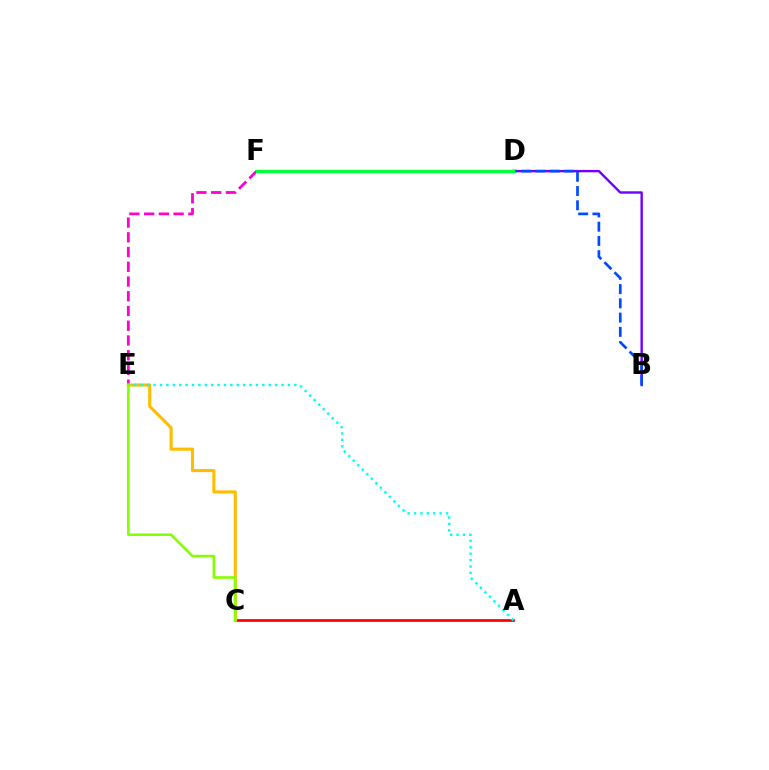{('A', 'C'): [{'color': '#ff0000', 'line_style': 'solid', 'thickness': 1.97}], ('E', 'F'): [{'color': '#ff00cf', 'line_style': 'dashed', 'thickness': 2.0}], ('B', 'D'): [{'color': '#7200ff', 'line_style': 'solid', 'thickness': 1.73}, {'color': '#004bff', 'line_style': 'dashed', 'thickness': 1.94}], ('C', 'E'): [{'color': '#ffbd00', 'line_style': 'solid', 'thickness': 2.24}, {'color': '#84ff00', 'line_style': 'solid', 'thickness': 1.88}], ('D', 'F'): [{'color': '#00ff39', 'line_style': 'solid', 'thickness': 2.46}], ('A', 'E'): [{'color': '#00fff6', 'line_style': 'dotted', 'thickness': 1.74}]}